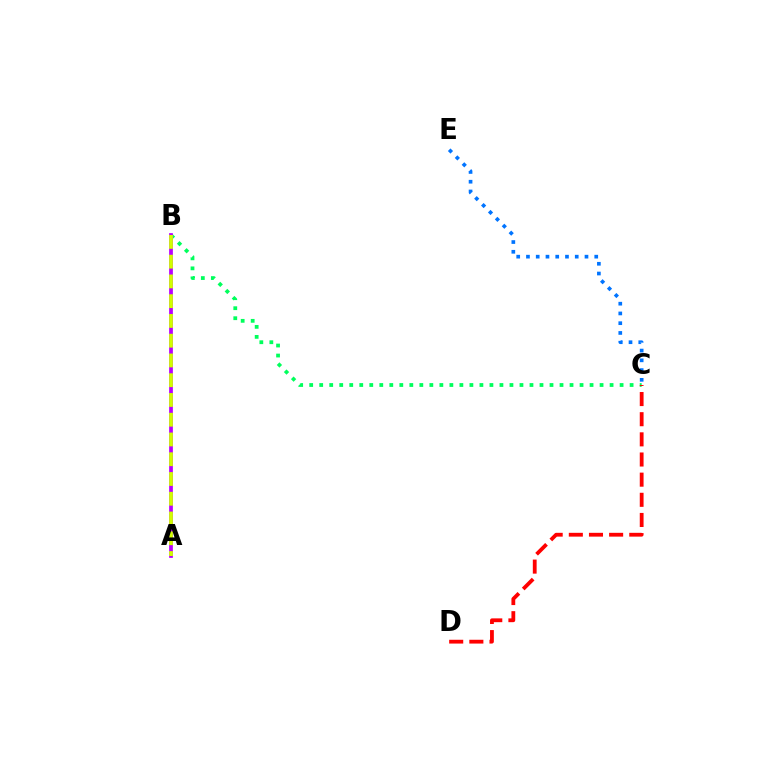{('B', 'C'): [{'color': '#00ff5c', 'line_style': 'dotted', 'thickness': 2.72}], ('C', 'D'): [{'color': '#ff0000', 'line_style': 'dashed', 'thickness': 2.74}], ('C', 'E'): [{'color': '#0074ff', 'line_style': 'dotted', 'thickness': 2.65}], ('A', 'B'): [{'color': '#b900ff', 'line_style': 'solid', 'thickness': 2.69}, {'color': '#d1ff00', 'line_style': 'dashed', 'thickness': 2.68}]}